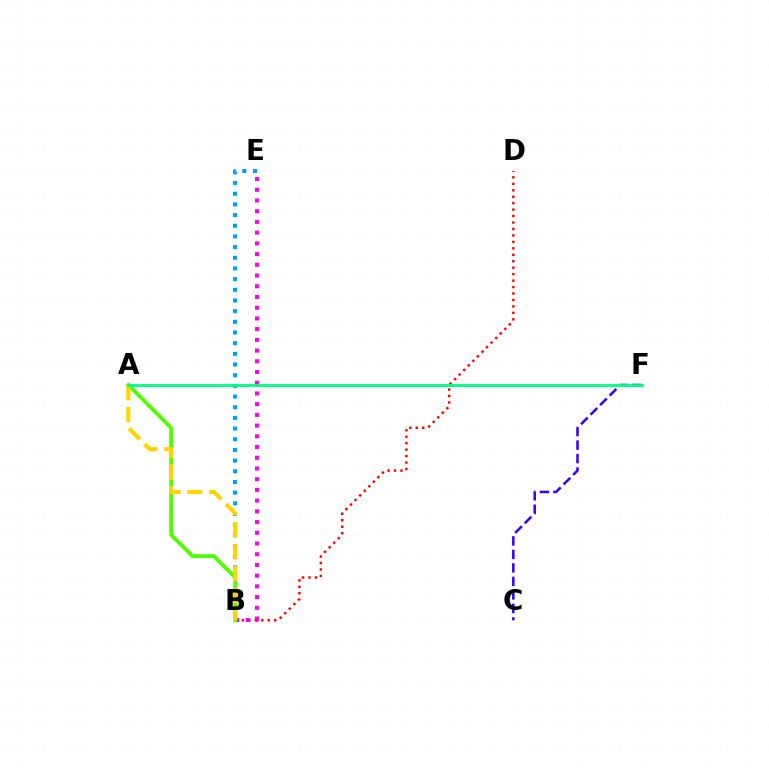{('B', 'D'): [{'color': '#ff0000', 'line_style': 'dotted', 'thickness': 1.75}], ('B', 'E'): [{'color': '#ff00ed', 'line_style': 'dotted', 'thickness': 2.91}, {'color': '#009eff', 'line_style': 'dotted', 'thickness': 2.9}], ('A', 'B'): [{'color': '#4fff00', 'line_style': 'solid', 'thickness': 2.75}, {'color': '#ffd500', 'line_style': 'dashed', 'thickness': 2.97}], ('C', 'F'): [{'color': '#3700ff', 'line_style': 'dashed', 'thickness': 1.83}], ('A', 'F'): [{'color': '#00ff86', 'line_style': 'solid', 'thickness': 2.05}]}